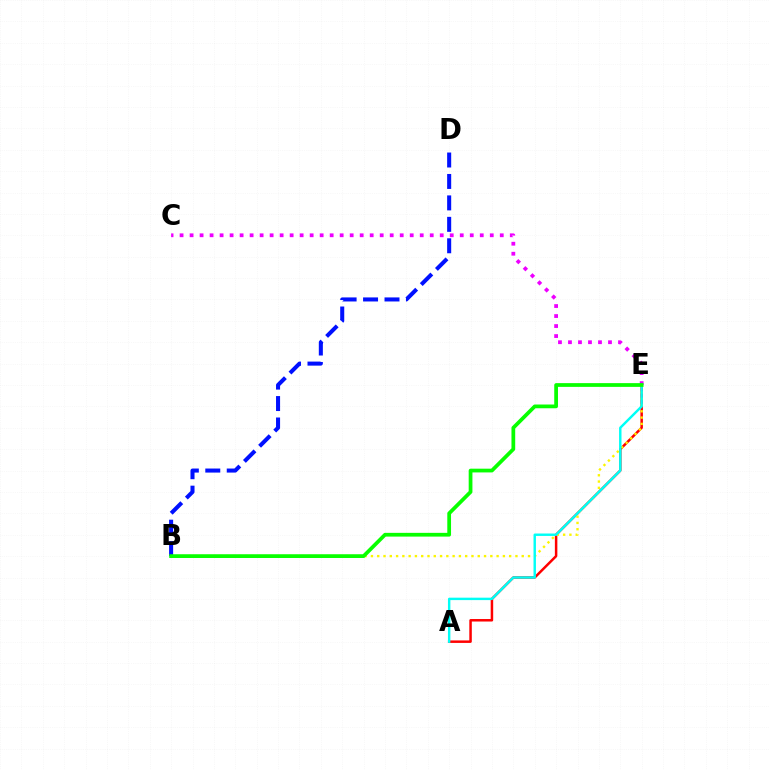{('A', 'E'): [{'color': '#ff0000', 'line_style': 'solid', 'thickness': 1.8}, {'color': '#00fff6', 'line_style': 'solid', 'thickness': 1.75}], ('B', 'E'): [{'color': '#fcf500', 'line_style': 'dotted', 'thickness': 1.71}, {'color': '#08ff00', 'line_style': 'solid', 'thickness': 2.7}], ('B', 'D'): [{'color': '#0010ff', 'line_style': 'dashed', 'thickness': 2.91}], ('C', 'E'): [{'color': '#ee00ff', 'line_style': 'dotted', 'thickness': 2.72}]}